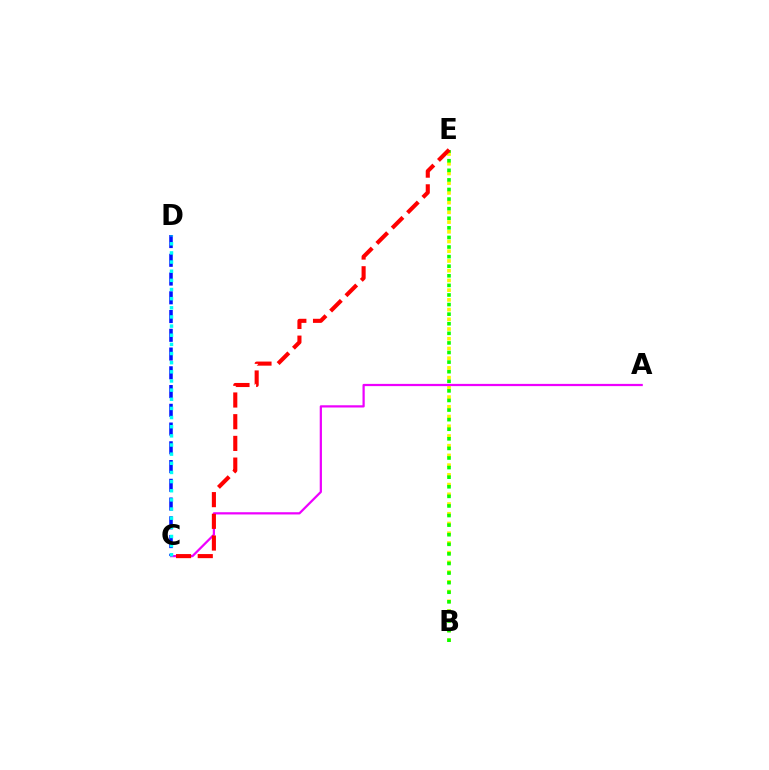{('C', 'D'): [{'color': '#0010ff', 'line_style': 'dashed', 'thickness': 2.55}, {'color': '#00fff6', 'line_style': 'dotted', 'thickness': 2.49}], ('B', 'E'): [{'color': '#fcf500', 'line_style': 'dotted', 'thickness': 2.64}, {'color': '#08ff00', 'line_style': 'dotted', 'thickness': 2.61}], ('A', 'C'): [{'color': '#ee00ff', 'line_style': 'solid', 'thickness': 1.61}], ('C', 'E'): [{'color': '#ff0000', 'line_style': 'dashed', 'thickness': 2.95}]}